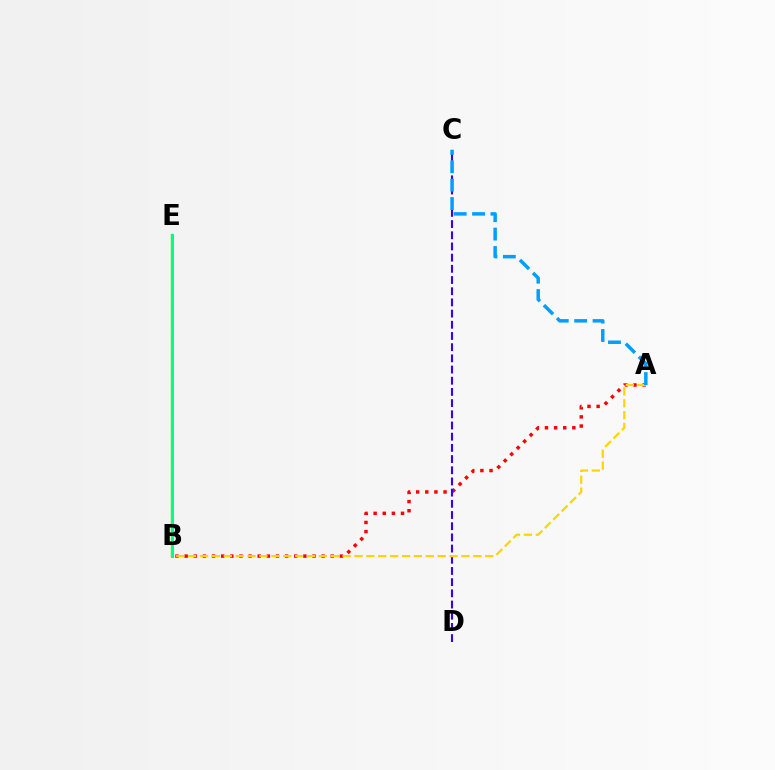{('A', 'B'): [{'color': '#ff0000', 'line_style': 'dotted', 'thickness': 2.48}, {'color': '#ffd500', 'line_style': 'dashed', 'thickness': 1.61}], ('C', 'D'): [{'color': '#3700ff', 'line_style': 'dashed', 'thickness': 1.52}], ('B', 'E'): [{'color': '#4fff00', 'line_style': 'solid', 'thickness': 1.77}, {'color': '#ff00ed', 'line_style': 'dashed', 'thickness': 2.06}, {'color': '#00ff86', 'line_style': 'solid', 'thickness': 2.15}], ('A', 'C'): [{'color': '#009eff', 'line_style': 'dashed', 'thickness': 2.5}]}